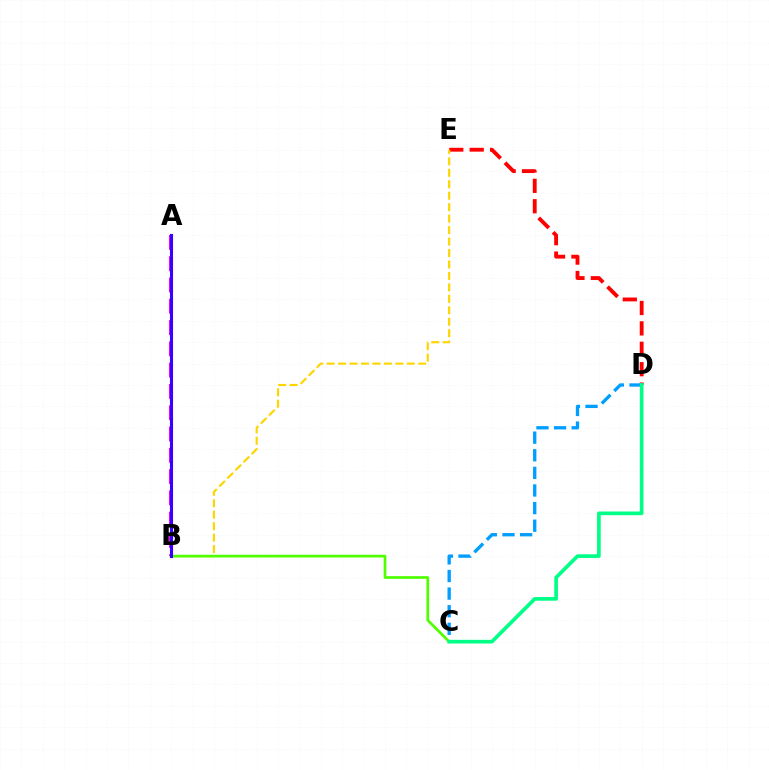{('D', 'E'): [{'color': '#ff0000', 'line_style': 'dashed', 'thickness': 2.77}], ('C', 'D'): [{'color': '#009eff', 'line_style': 'dashed', 'thickness': 2.39}, {'color': '#00ff86', 'line_style': 'solid', 'thickness': 2.64}], ('A', 'B'): [{'color': '#ff00ed', 'line_style': 'dashed', 'thickness': 2.89}, {'color': '#3700ff', 'line_style': 'solid', 'thickness': 2.23}], ('B', 'E'): [{'color': '#ffd500', 'line_style': 'dashed', 'thickness': 1.56}], ('B', 'C'): [{'color': '#4fff00', 'line_style': 'solid', 'thickness': 1.95}]}